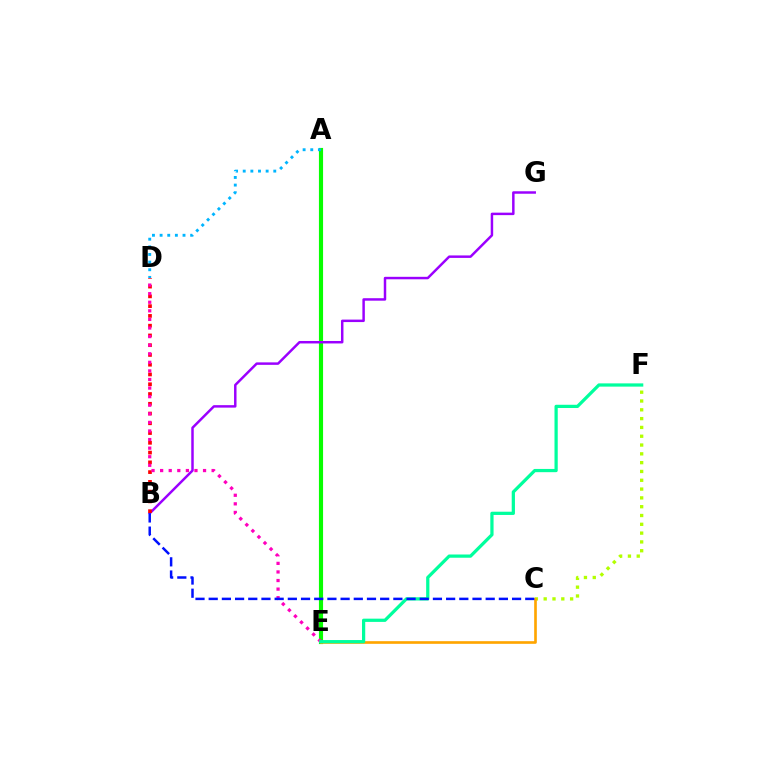{('A', 'E'): [{'color': '#08ff00', 'line_style': 'solid', 'thickness': 2.98}], ('B', 'G'): [{'color': '#9b00ff', 'line_style': 'solid', 'thickness': 1.78}], ('C', 'F'): [{'color': '#b3ff00', 'line_style': 'dotted', 'thickness': 2.39}], ('C', 'E'): [{'color': '#ffa500', 'line_style': 'solid', 'thickness': 1.91}], ('B', 'D'): [{'color': '#ff0000', 'line_style': 'dotted', 'thickness': 2.65}], ('A', 'D'): [{'color': '#00b5ff', 'line_style': 'dotted', 'thickness': 2.08}], ('D', 'E'): [{'color': '#ff00bd', 'line_style': 'dotted', 'thickness': 2.33}], ('E', 'F'): [{'color': '#00ff9d', 'line_style': 'solid', 'thickness': 2.33}], ('B', 'C'): [{'color': '#0010ff', 'line_style': 'dashed', 'thickness': 1.79}]}